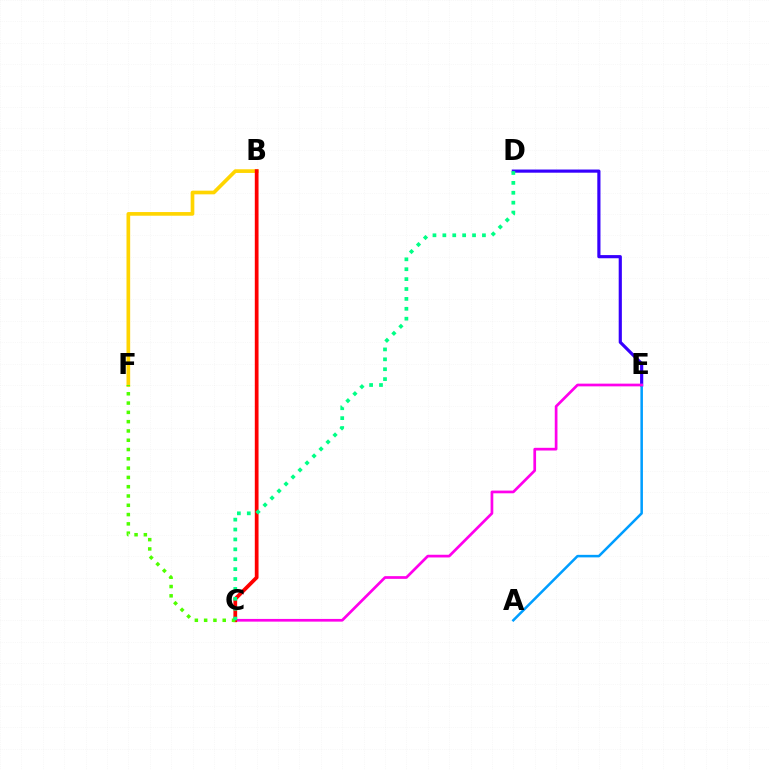{('D', 'E'): [{'color': '#3700ff', 'line_style': 'solid', 'thickness': 2.28}], ('A', 'E'): [{'color': '#009eff', 'line_style': 'solid', 'thickness': 1.82}], ('B', 'F'): [{'color': '#ffd500', 'line_style': 'solid', 'thickness': 2.64}], ('C', 'E'): [{'color': '#ff00ed', 'line_style': 'solid', 'thickness': 1.95}], ('B', 'C'): [{'color': '#ff0000', 'line_style': 'solid', 'thickness': 2.69}], ('C', 'F'): [{'color': '#4fff00', 'line_style': 'dotted', 'thickness': 2.52}], ('C', 'D'): [{'color': '#00ff86', 'line_style': 'dotted', 'thickness': 2.69}]}